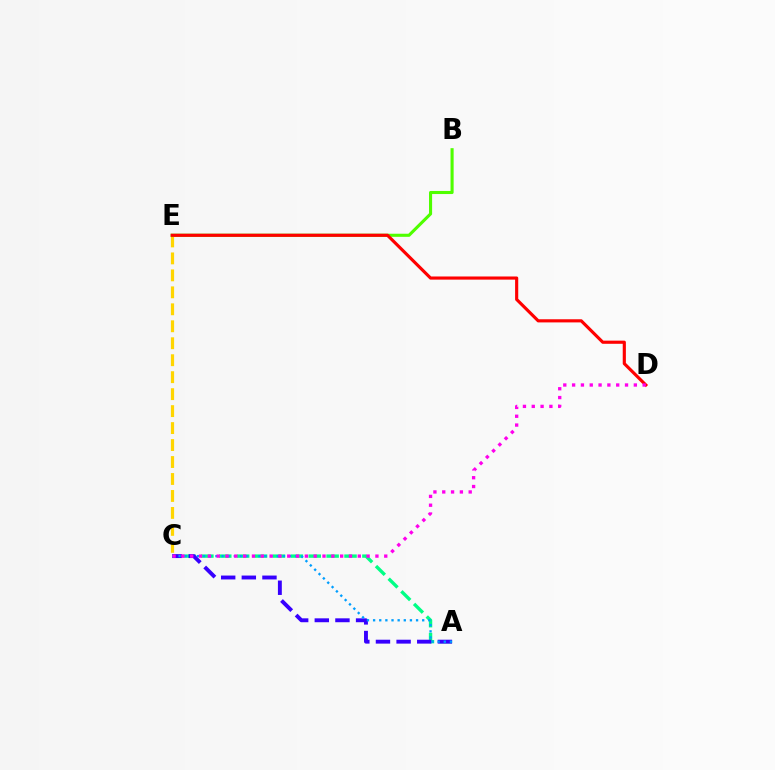{('A', 'C'): [{'color': '#00ff86', 'line_style': 'dashed', 'thickness': 2.43}, {'color': '#3700ff', 'line_style': 'dashed', 'thickness': 2.8}, {'color': '#009eff', 'line_style': 'dotted', 'thickness': 1.67}], ('C', 'E'): [{'color': '#ffd500', 'line_style': 'dashed', 'thickness': 2.31}], ('B', 'E'): [{'color': '#4fff00', 'line_style': 'solid', 'thickness': 2.22}], ('D', 'E'): [{'color': '#ff0000', 'line_style': 'solid', 'thickness': 2.27}], ('C', 'D'): [{'color': '#ff00ed', 'line_style': 'dotted', 'thickness': 2.4}]}